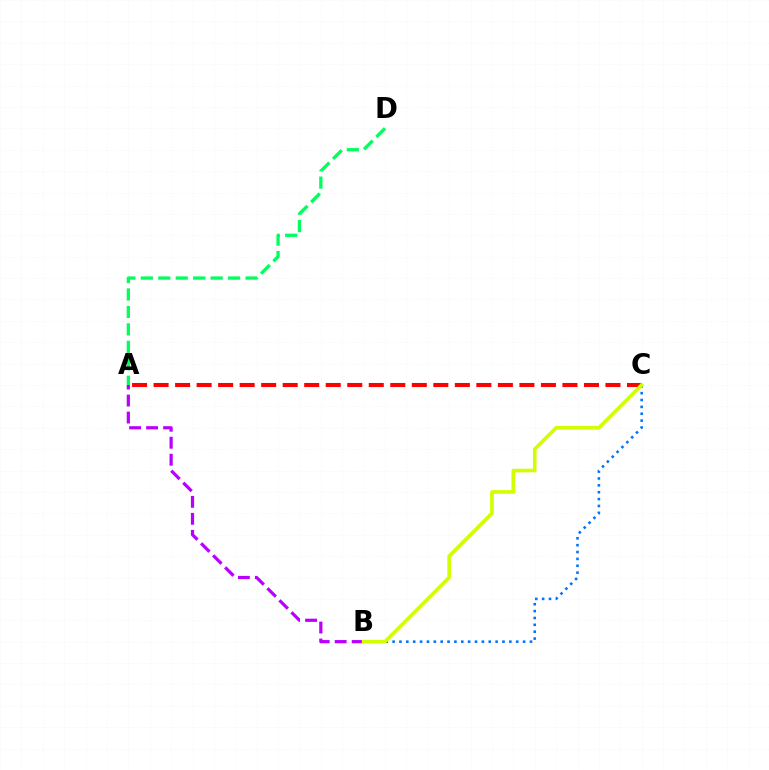{('A', 'B'): [{'color': '#b900ff', 'line_style': 'dashed', 'thickness': 2.31}], ('B', 'C'): [{'color': '#0074ff', 'line_style': 'dotted', 'thickness': 1.87}, {'color': '#d1ff00', 'line_style': 'solid', 'thickness': 2.61}], ('A', 'D'): [{'color': '#00ff5c', 'line_style': 'dashed', 'thickness': 2.37}], ('A', 'C'): [{'color': '#ff0000', 'line_style': 'dashed', 'thickness': 2.92}]}